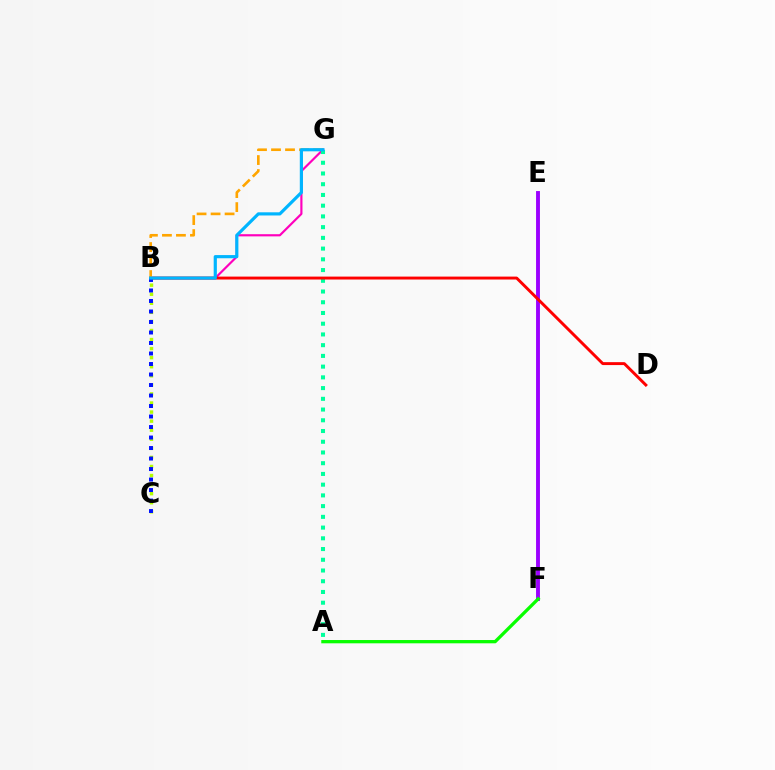{('B', 'G'): [{'color': '#ff00bd', 'line_style': 'solid', 'thickness': 1.56}, {'color': '#ffa500', 'line_style': 'dashed', 'thickness': 1.9}, {'color': '#00b5ff', 'line_style': 'solid', 'thickness': 2.29}], ('A', 'G'): [{'color': '#00ff9d', 'line_style': 'dotted', 'thickness': 2.92}], ('E', 'F'): [{'color': '#9b00ff', 'line_style': 'solid', 'thickness': 2.8}], ('B', 'D'): [{'color': '#ff0000', 'line_style': 'solid', 'thickness': 2.1}], ('B', 'C'): [{'color': '#b3ff00', 'line_style': 'dotted', 'thickness': 2.46}, {'color': '#0010ff', 'line_style': 'dotted', 'thickness': 2.85}], ('A', 'F'): [{'color': '#08ff00', 'line_style': 'solid', 'thickness': 2.36}]}